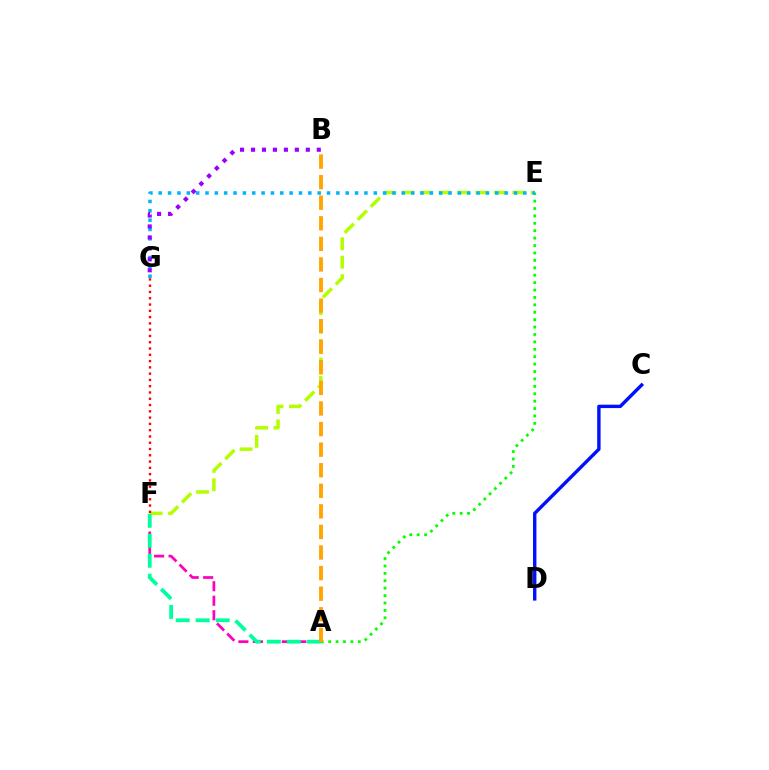{('C', 'D'): [{'color': '#0010ff', 'line_style': 'solid', 'thickness': 2.44}], ('A', 'E'): [{'color': '#08ff00', 'line_style': 'dotted', 'thickness': 2.01}], ('A', 'F'): [{'color': '#ff00bd', 'line_style': 'dashed', 'thickness': 1.97}, {'color': '#00ff9d', 'line_style': 'dashed', 'thickness': 2.72}], ('E', 'F'): [{'color': '#b3ff00', 'line_style': 'dashed', 'thickness': 2.5}], ('E', 'G'): [{'color': '#00b5ff', 'line_style': 'dotted', 'thickness': 2.54}], ('B', 'G'): [{'color': '#9b00ff', 'line_style': 'dotted', 'thickness': 2.98}], ('A', 'B'): [{'color': '#ffa500', 'line_style': 'dashed', 'thickness': 2.8}], ('F', 'G'): [{'color': '#ff0000', 'line_style': 'dotted', 'thickness': 1.71}]}